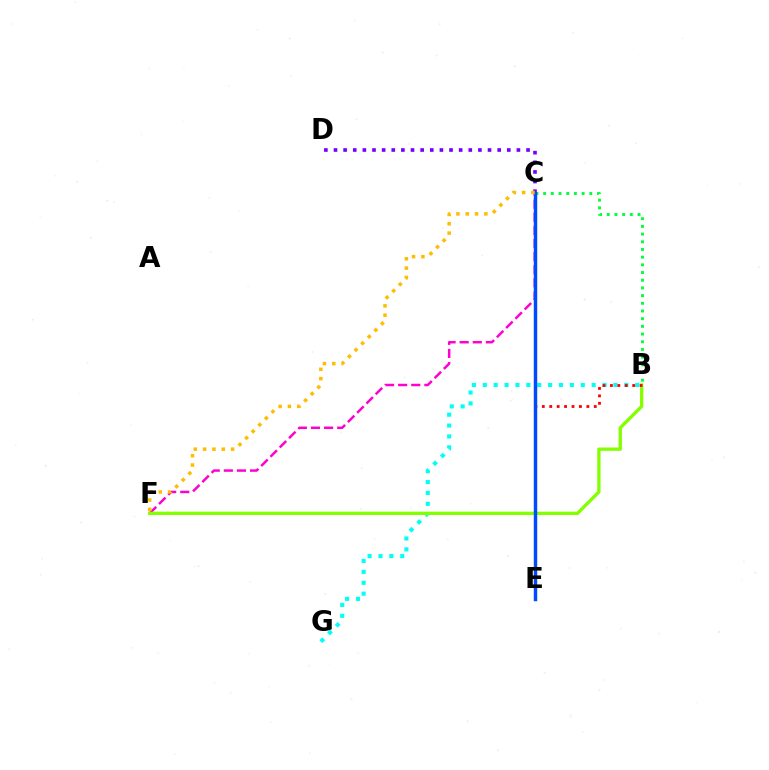{('B', 'G'): [{'color': '#00fff6', 'line_style': 'dotted', 'thickness': 2.96}], ('C', 'D'): [{'color': '#7200ff', 'line_style': 'dotted', 'thickness': 2.62}], ('C', 'F'): [{'color': '#ff00cf', 'line_style': 'dashed', 'thickness': 1.78}, {'color': '#ffbd00', 'line_style': 'dotted', 'thickness': 2.53}], ('B', 'F'): [{'color': '#84ff00', 'line_style': 'solid', 'thickness': 2.39}], ('B', 'E'): [{'color': '#ff0000', 'line_style': 'dotted', 'thickness': 2.02}], ('B', 'C'): [{'color': '#00ff39', 'line_style': 'dotted', 'thickness': 2.09}], ('C', 'E'): [{'color': '#004bff', 'line_style': 'solid', 'thickness': 2.48}]}